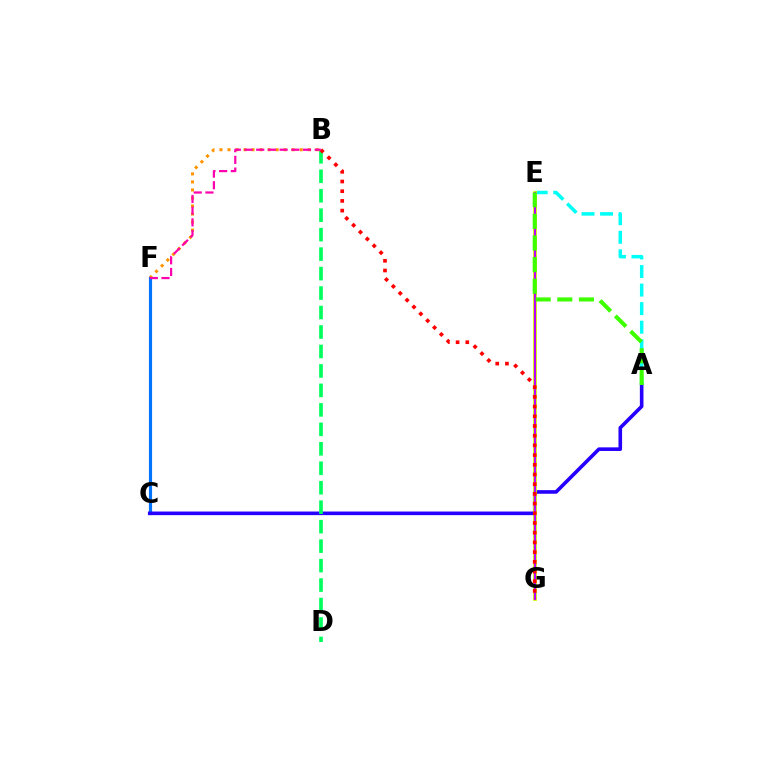{('A', 'E'): [{'color': '#00fff6', 'line_style': 'dashed', 'thickness': 2.52}, {'color': '#3dff00', 'line_style': 'dashed', 'thickness': 2.94}], ('B', 'F'): [{'color': '#ff9400', 'line_style': 'dotted', 'thickness': 2.18}, {'color': '#ff00ac', 'line_style': 'dashed', 'thickness': 1.59}], ('C', 'F'): [{'color': '#0074ff', 'line_style': 'solid', 'thickness': 2.28}], ('A', 'C'): [{'color': '#2500ff', 'line_style': 'solid', 'thickness': 2.6}], ('E', 'G'): [{'color': '#d1ff00', 'line_style': 'solid', 'thickness': 2.74}, {'color': '#b900ff', 'line_style': 'solid', 'thickness': 1.54}], ('B', 'D'): [{'color': '#00ff5c', 'line_style': 'dashed', 'thickness': 2.64}], ('B', 'G'): [{'color': '#ff0000', 'line_style': 'dotted', 'thickness': 2.64}]}